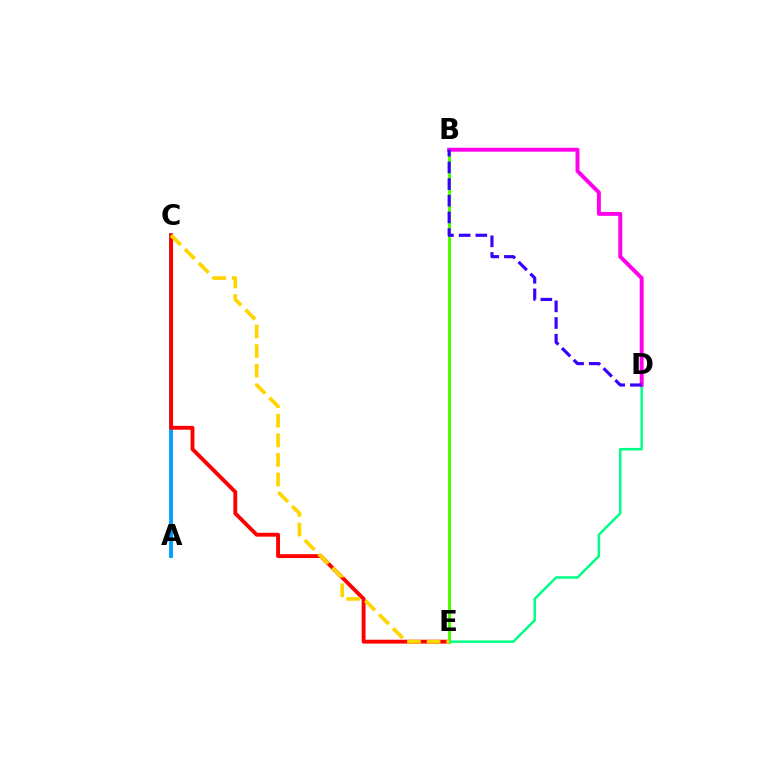{('A', 'C'): [{'color': '#009eff', 'line_style': 'solid', 'thickness': 2.76}], ('C', 'E'): [{'color': '#ff0000', 'line_style': 'solid', 'thickness': 2.78}, {'color': '#ffd500', 'line_style': 'dashed', 'thickness': 2.66}], ('B', 'E'): [{'color': '#4fff00', 'line_style': 'solid', 'thickness': 2.21}], ('D', 'E'): [{'color': '#00ff86', 'line_style': 'solid', 'thickness': 1.8}], ('B', 'D'): [{'color': '#ff00ed', 'line_style': 'solid', 'thickness': 2.83}, {'color': '#3700ff', 'line_style': 'dashed', 'thickness': 2.26}]}